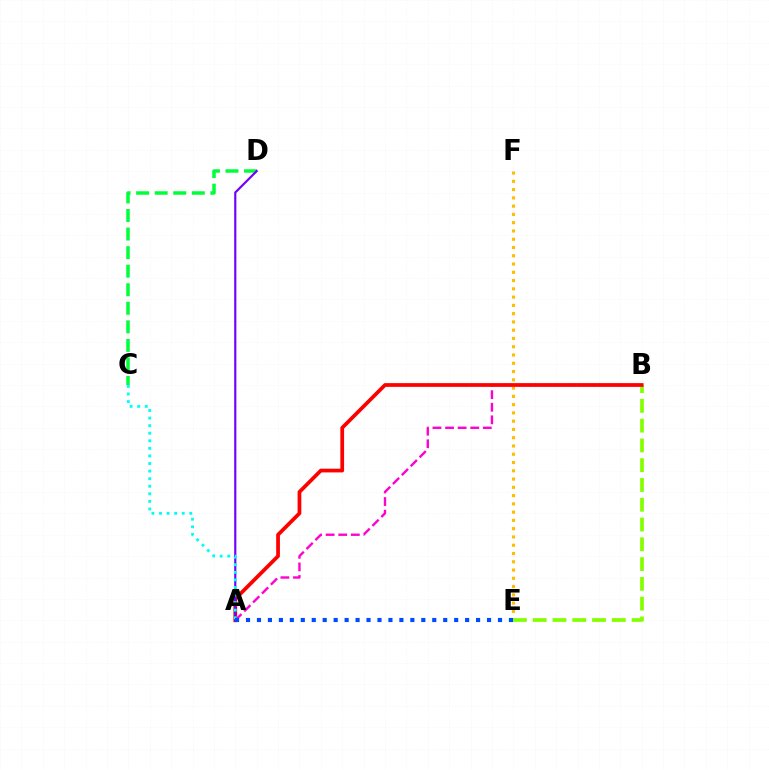{('E', 'F'): [{'color': '#ffbd00', 'line_style': 'dotted', 'thickness': 2.25}], ('B', 'E'): [{'color': '#84ff00', 'line_style': 'dashed', 'thickness': 2.69}], ('A', 'B'): [{'color': '#ff00cf', 'line_style': 'dashed', 'thickness': 1.71}, {'color': '#ff0000', 'line_style': 'solid', 'thickness': 2.69}], ('C', 'D'): [{'color': '#00ff39', 'line_style': 'dashed', 'thickness': 2.52}], ('A', 'D'): [{'color': '#7200ff', 'line_style': 'solid', 'thickness': 1.56}], ('A', 'C'): [{'color': '#00fff6', 'line_style': 'dotted', 'thickness': 2.06}], ('A', 'E'): [{'color': '#004bff', 'line_style': 'dotted', 'thickness': 2.98}]}